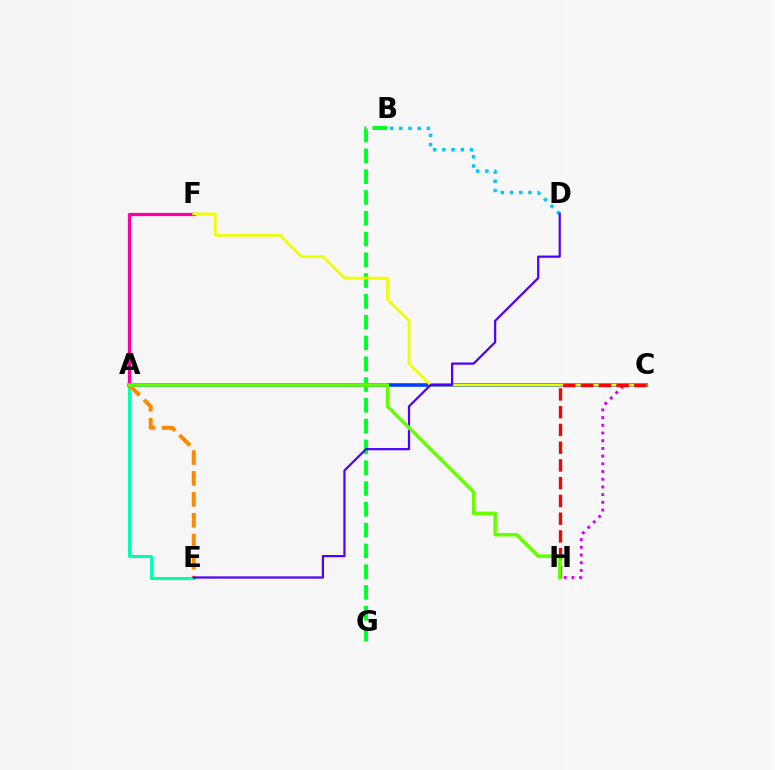{('A', 'E'): [{'color': '#00ffaf', 'line_style': 'solid', 'thickness': 2.22}, {'color': '#ff8800', 'line_style': 'dashed', 'thickness': 2.84}], ('A', 'C'): [{'color': '#003fff', 'line_style': 'solid', 'thickness': 2.6}], ('B', 'G'): [{'color': '#00ff27', 'line_style': 'dashed', 'thickness': 2.82}], ('A', 'F'): [{'color': '#ff00a0', 'line_style': 'solid', 'thickness': 2.35}], ('B', 'D'): [{'color': '#00c7ff', 'line_style': 'dotted', 'thickness': 2.5}], ('C', 'H'): [{'color': '#d600ff', 'line_style': 'dotted', 'thickness': 2.09}, {'color': '#ff0000', 'line_style': 'dashed', 'thickness': 2.41}], ('C', 'F'): [{'color': '#eeff00', 'line_style': 'solid', 'thickness': 1.99}], ('D', 'E'): [{'color': '#4f00ff', 'line_style': 'solid', 'thickness': 1.6}], ('A', 'H'): [{'color': '#66ff00', 'line_style': 'solid', 'thickness': 2.52}]}